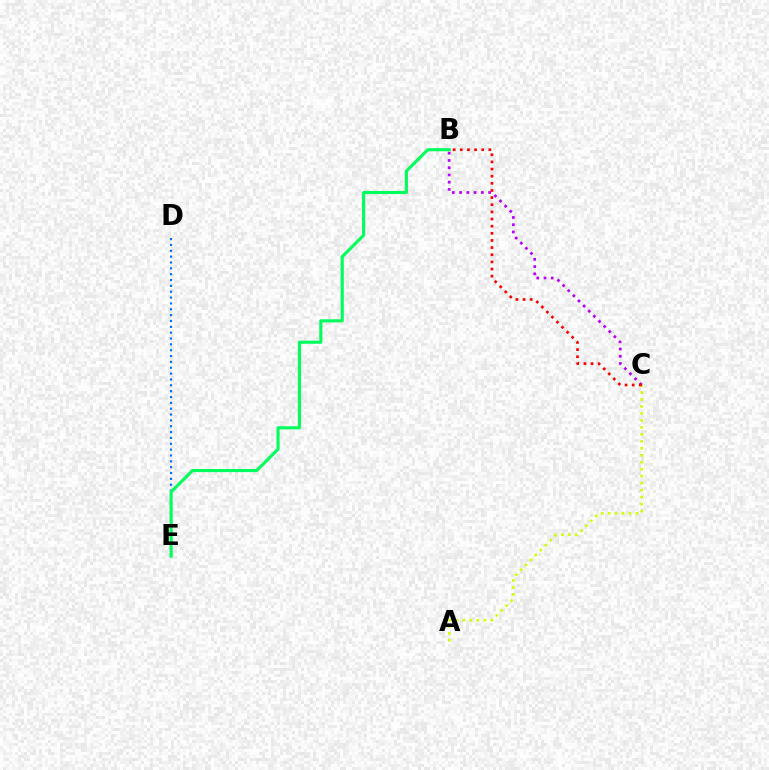{('A', 'C'): [{'color': '#d1ff00', 'line_style': 'dotted', 'thickness': 1.89}], ('D', 'E'): [{'color': '#0074ff', 'line_style': 'dotted', 'thickness': 1.59}], ('B', 'C'): [{'color': '#b900ff', 'line_style': 'dotted', 'thickness': 1.97}, {'color': '#ff0000', 'line_style': 'dotted', 'thickness': 1.94}], ('B', 'E'): [{'color': '#00ff5c', 'line_style': 'solid', 'thickness': 2.25}]}